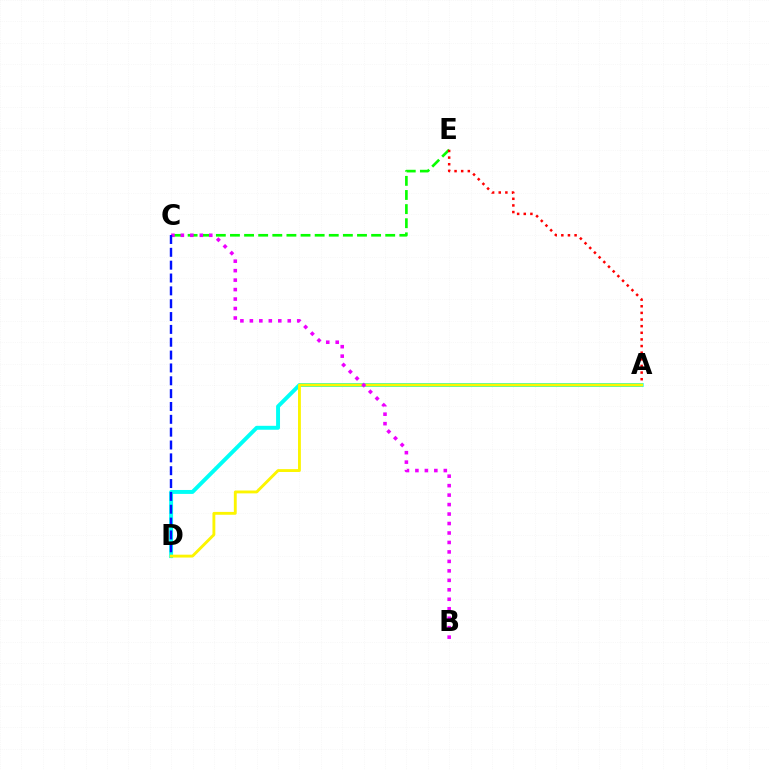{('A', 'D'): [{'color': '#00fff6', 'line_style': 'solid', 'thickness': 2.83}, {'color': '#fcf500', 'line_style': 'solid', 'thickness': 2.06}], ('C', 'E'): [{'color': '#08ff00', 'line_style': 'dashed', 'thickness': 1.92}], ('A', 'E'): [{'color': '#ff0000', 'line_style': 'dotted', 'thickness': 1.8}], ('B', 'C'): [{'color': '#ee00ff', 'line_style': 'dotted', 'thickness': 2.57}], ('C', 'D'): [{'color': '#0010ff', 'line_style': 'dashed', 'thickness': 1.75}]}